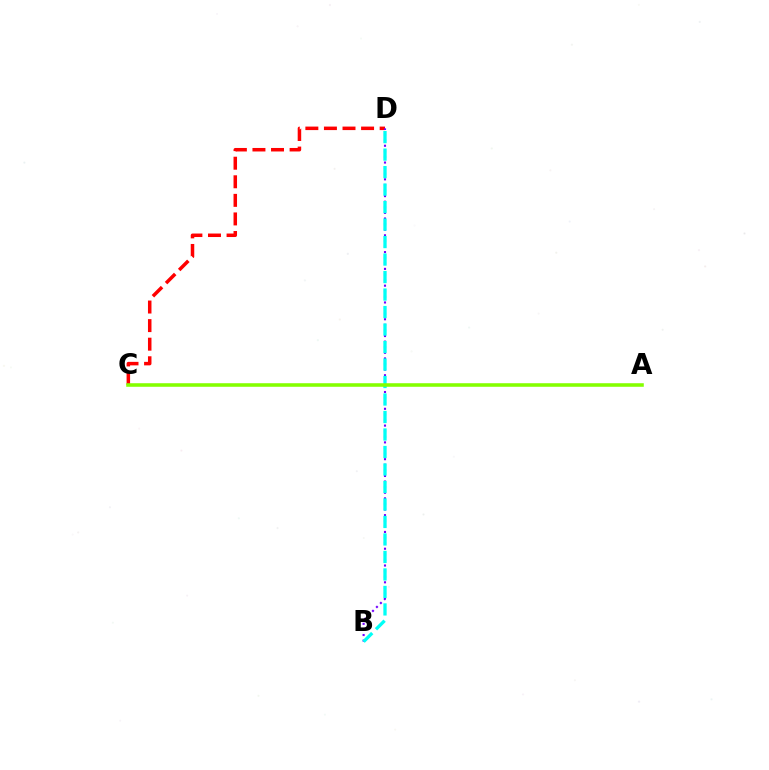{('C', 'D'): [{'color': '#ff0000', 'line_style': 'dashed', 'thickness': 2.52}], ('B', 'D'): [{'color': '#7200ff', 'line_style': 'dotted', 'thickness': 1.52}, {'color': '#00fff6', 'line_style': 'dashed', 'thickness': 2.38}], ('A', 'C'): [{'color': '#84ff00', 'line_style': 'solid', 'thickness': 2.56}]}